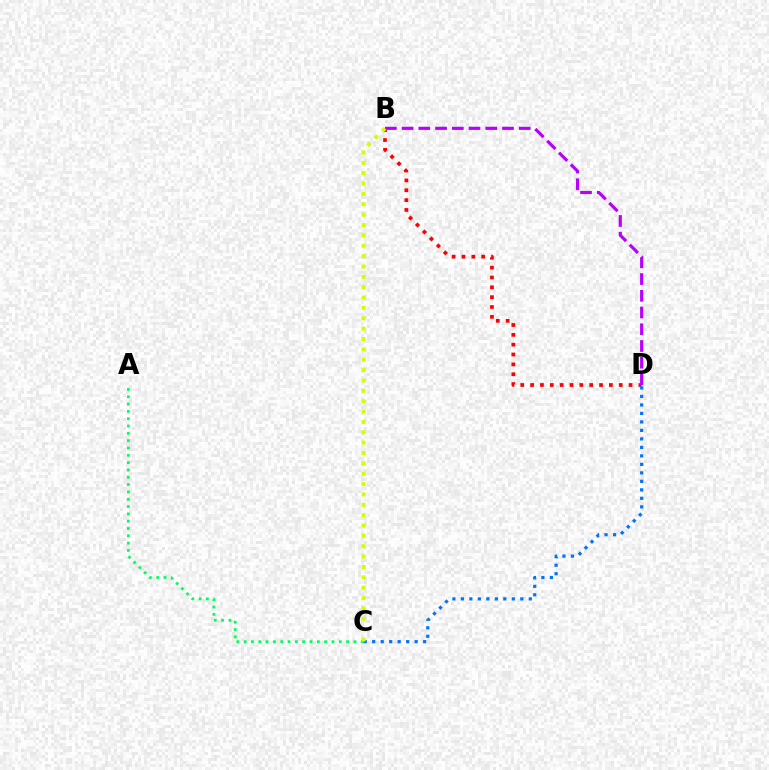{('A', 'C'): [{'color': '#00ff5c', 'line_style': 'dotted', 'thickness': 1.99}], ('B', 'D'): [{'color': '#ff0000', 'line_style': 'dotted', 'thickness': 2.68}, {'color': '#b900ff', 'line_style': 'dashed', 'thickness': 2.27}], ('C', 'D'): [{'color': '#0074ff', 'line_style': 'dotted', 'thickness': 2.31}], ('B', 'C'): [{'color': '#d1ff00', 'line_style': 'dotted', 'thickness': 2.82}]}